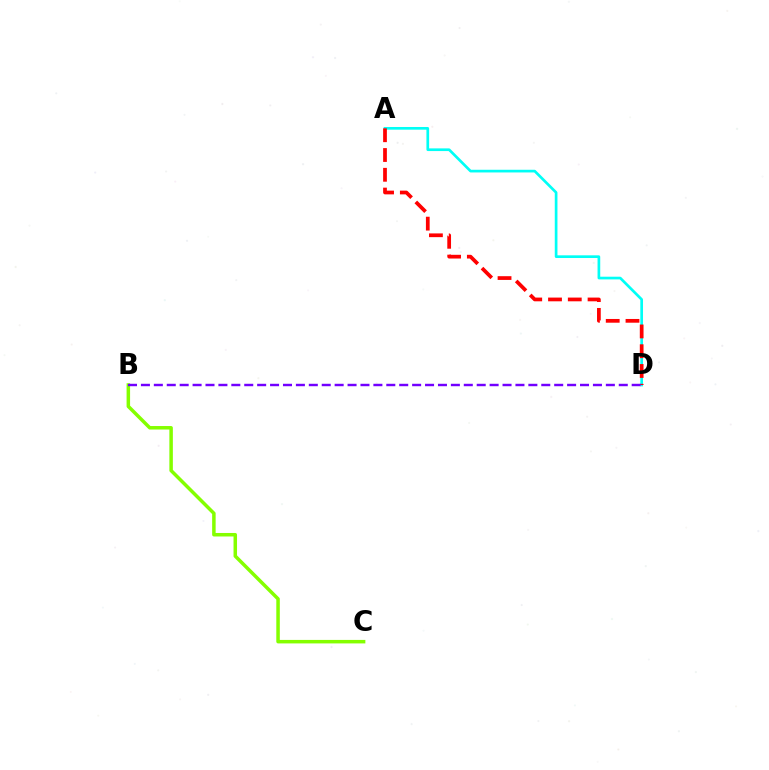{('A', 'D'): [{'color': '#00fff6', 'line_style': 'solid', 'thickness': 1.94}, {'color': '#ff0000', 'line_style': 'dashed', 'thickness': 2.69}], ('B', 'C'): [{'color': '#84ff00', 'line_style': 'solid', 'thickness': 2.52}], ('B', 'D'): [{'color': '#7200ff', 'line_style': 'dashed', 'thickness': 1.75}]}